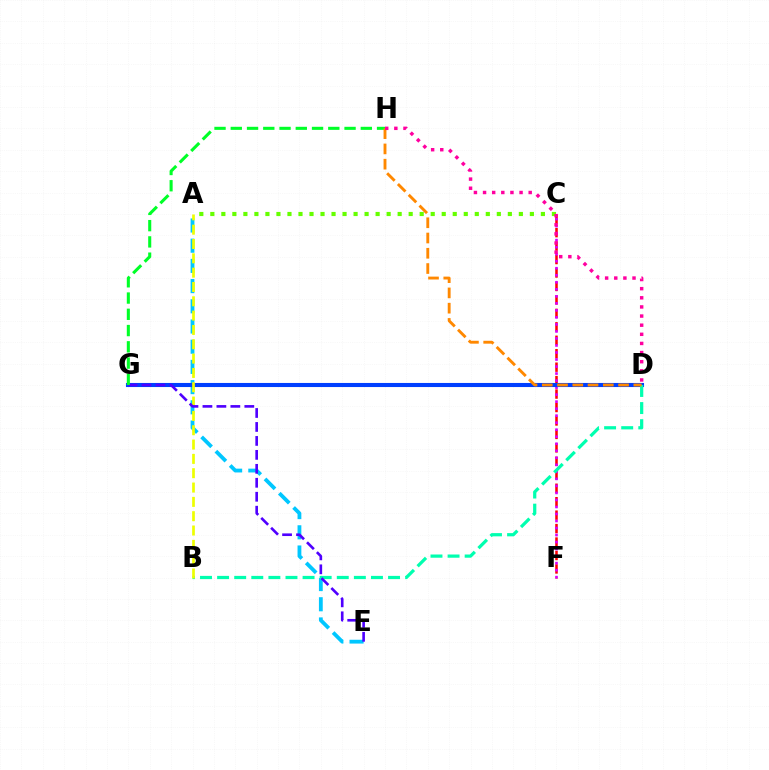{('A', 'E'): [{'color': '#00c7ff', 'line_style': 'dashed', 'thickness': 2.74}], ('A', 'C'): [{'color': '#66ff00', 'line_style': 'dotted', 'thickness': 2.99}], ('C', 'F'): [{'color': '#ff0000', 'line_style': 'dashed', 'thickness': 1.83}, {'color': '#d600ff', 'line_style': 'dotted', 'thickness': 1.91}], ('D', 'G'): [{'color': '#003fff', 'line_style': 'solid', 'thickness': 2.94}], ('B', 'D'): [{'color': '#00ffaf', 'line_style': 'dashed', 'thickness': 2.32}], ('A', 'B'): [{'color': '#eeff00', 'line_style': 'dashed', 'thickness': 1.95}], ('E', 'G'): [{'color': '#4f00ff', 'line_style': 'dashed', 'thickness': 1.9}], ('G', 'H'): [{'color': '#00ff27', 'line_style': 'dashed', 'thickness': 2.21}], ('D', 'H'): [{'color': '#ff8800', 'line_style': 'dashed', 'thickness': 2.07}, {'color': '#ff00a0', 'line_style': 'dotted', 'thickness': 2.48}]}